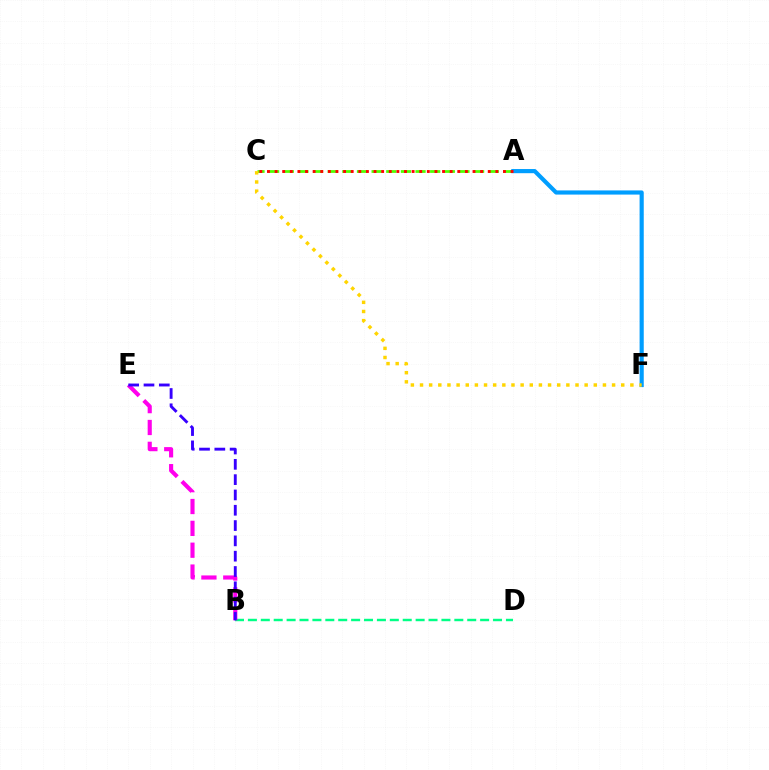{('B', 'D'): [{'color': '#00ff86', 'line_style': 'dashed', 'thickness': 1.75}], ('A', 'C'): [{'color': '#4fff00', 'line_style': 'dashed', 'thickness': 1.99}, {'color': '#ff0000', 'line_style': 'dotted', 'thickness': 2.07}], ('A', 'F'): [{'color': '#009eff', 'line_style': 'solid', 'thickness': 2.99}], ('B', 'E'): [{'color': '#ff00ed', 'line_style': 'dashed', 'thickness': 2.97}, {'color': '#3700ff', 'line_style': 'dashed', 'thickness': 2.08}], ('C', 'F'): [{'color': '#ffd500', 'line_style': 'dotted', 'thickness': 2.49}]}